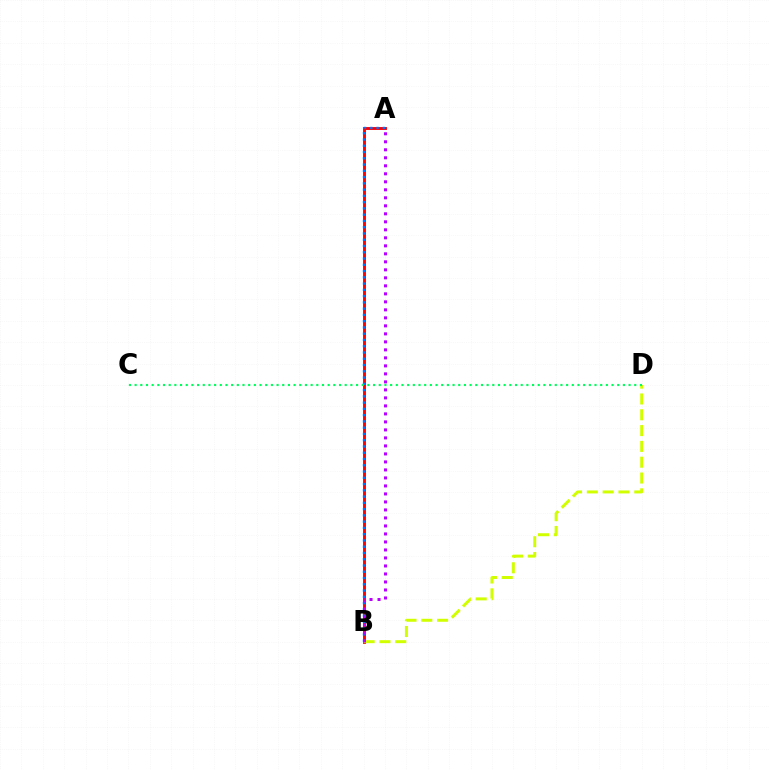{('A', 'B'): [{'color': '#ff0000', 'line_style': 'solid', 'thickness': 2.08}, {'color': '#0074ff', 'line_style': 'dotted', 'thickness': 1.7}, {'color': '#b900ff', 'line_style': 'dotted', 'thickness': 2.17}], ('B', 'D'): [{'color': '#d1ff00', 'line_style': 'dashed', 'thickness': 2.15}], ('C', 'D'): [{'color': '#00ff5c', 'line_style': 'dotted', 'thickness': 1.54}]}